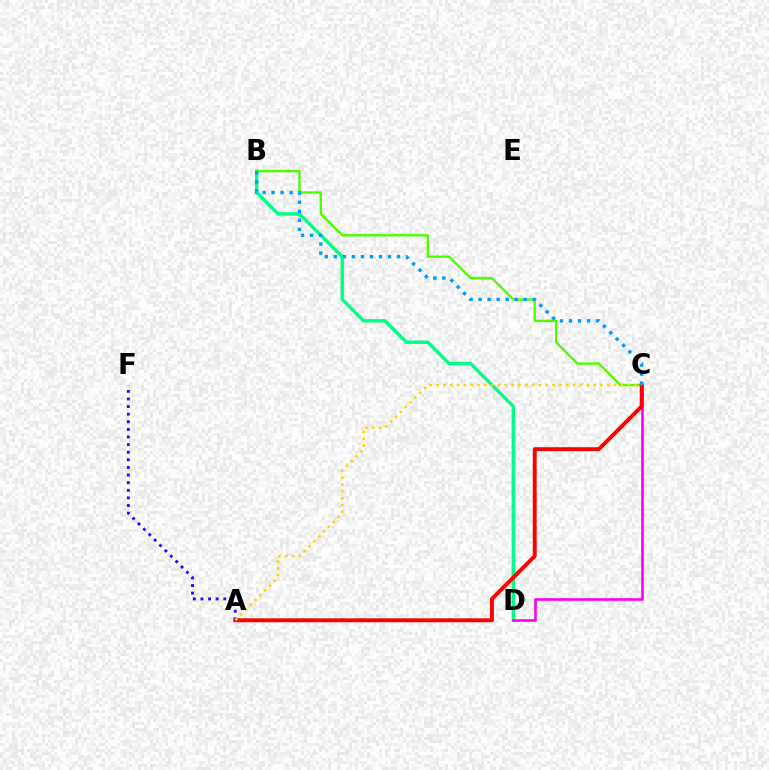{('B', 'D'): [{'color': '#00ff86', 'line_style': 'solid', 'thickness': 2.47}], ('C', 'D'): [{'color': '#ff00ed', 'line_style': 'solid', 'thickness': 1.88}], ('B', 'C'): [{'color': '#4fff00', 'line_style': 'solid', 'thickness': 1.72}, {'color': '#009eff', 'line_style': 'dotted', 'thickness': 2.45}], ('A', 'C'): [{'color': '#ff0000', 'line_style': 'solid', 'thickness': 2.81}, {'color': '#ffd500', 'line_style': 'dotted', 'thickness': 1.86}], ('A', 'F'): [{'color': '#3700ff', 'line_style': 'dotted', 'thickness': 2.07}]}